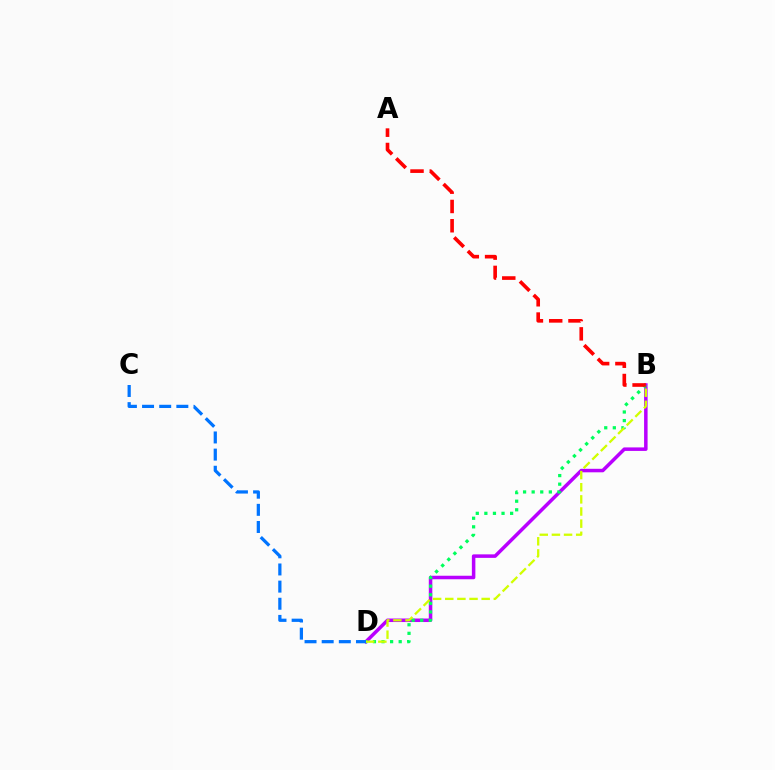{('B', 'D'): [{'color': '#b900ff', 'line_style': 'solid', 'thickness': 2.53}, {'color': '#00ff5c', 'line_style': 'dotted', 'thickness': 2.33}, {'color': '#d1ff00', 'line_style': 'dashed', 'thickness': 1.65}], ('C', 'D'): [{'color': '#0074ff', 'line_style': 'dashed', 'thickness': 2.33}], ('A', 'B'): [{'color': '#ff0000', 'line_style': 'dashed', 'thickness': 2.62}]}